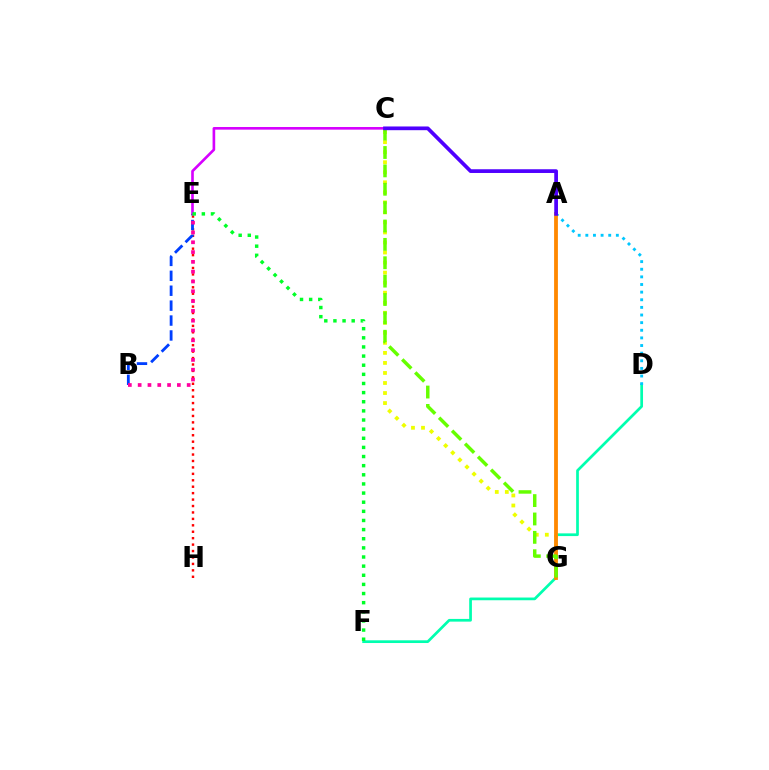{('D', 'F'): [{'color': '#00ffaf', 'line_style': 'solid', 'thickness': 1.95}], ('E', 'H'): [{'color': '#ff0000', 'line_style': 'dotted', 'thickness': 1.75}], ('A', 'D'): [{'color': '#00c7ff', 'line_style': 'dotted', 'thickness': 2.07}], ('C', 'G'): [{'color': '#eeff00', 'line_style': 'dotted', 'thickness': 2.73}, {'color': '#66ff00', 'line_style': 'dashed', 'thickness': 2.5}], ('C', 'E'): [{'color': '#d600ff', 'line_style': 'solid', 'thickness': 1.9}], ('A', 'G'): [{'color': '#ff8800', 'line_style': 'solid', 'thickness': 2.74}], ('B', 'E'): [{'color': '#003fff', 'line_style': 'dashed', 'thickness': 2.03}, {'color': '#ff00a0', 'line_style': 'dotted', 'thickness': 2.66}], ('A', 'C'): [{'color': '#4f00ff', 'line_style': 'solid', 'thickness': 2.68}], ('E', 'F'): [{'color': '#00ff27', 'line_style': 'dotted', 'thickness': 2.48}]}